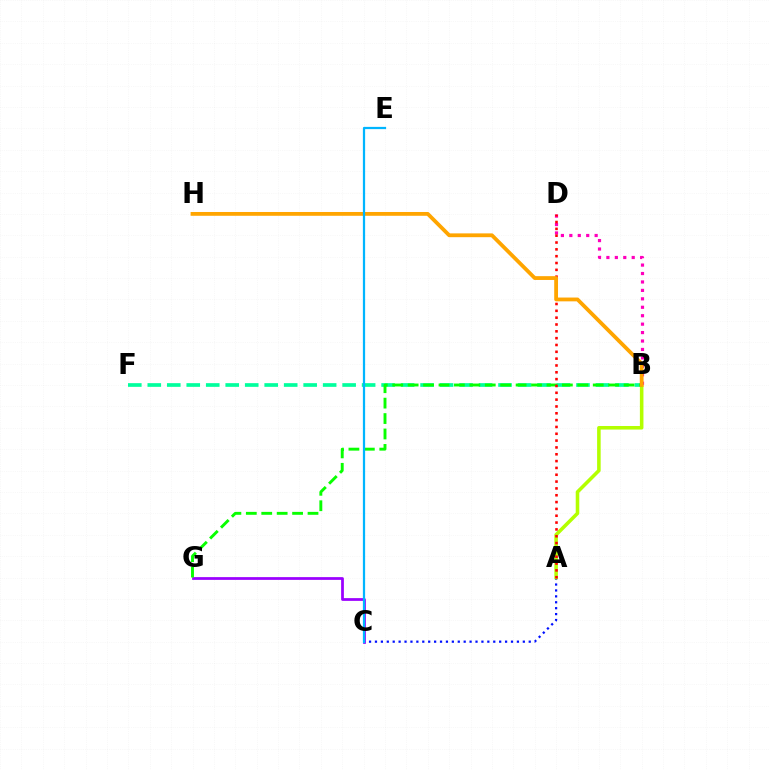{('A', 'C'): [{'color': '#0010ff', 'line_style': 'dotted', 'thickness': 1.61}], ('A', 'B'): [{'color': '#b3ff00', 'line_style': 'solid', 'thickness': 2.56}], ('C', 'G'): [{'color': '#9b00ff', 'line_style': 'solid', 'thickness': 1.98}], ('B', 'D'): [{'color': '#ff00bd', 'line_style': 'dotted', 'thickness': 2.29}], ('B', 'F'): [{'color': '#00ff9d', 'line_style': 'dashed', 'thickness': 2.65}], ('B', 'G'): [{'color': '#08ff00', 'line_style': 'dashed', 'thickness': 2.1}], ('A', 'D'): [{'color': '#ff0000', 'line_style': 'dotted', 'thickness': 1.86}], ('B', 'H'): [{'color': '#ffa500', 'line_style': 'solid', 'thickness': 2.74}], ('C', 'E'): [{'color': '#00b5ff', 'line_style': 'solid', 'thickness': 1.61}]}